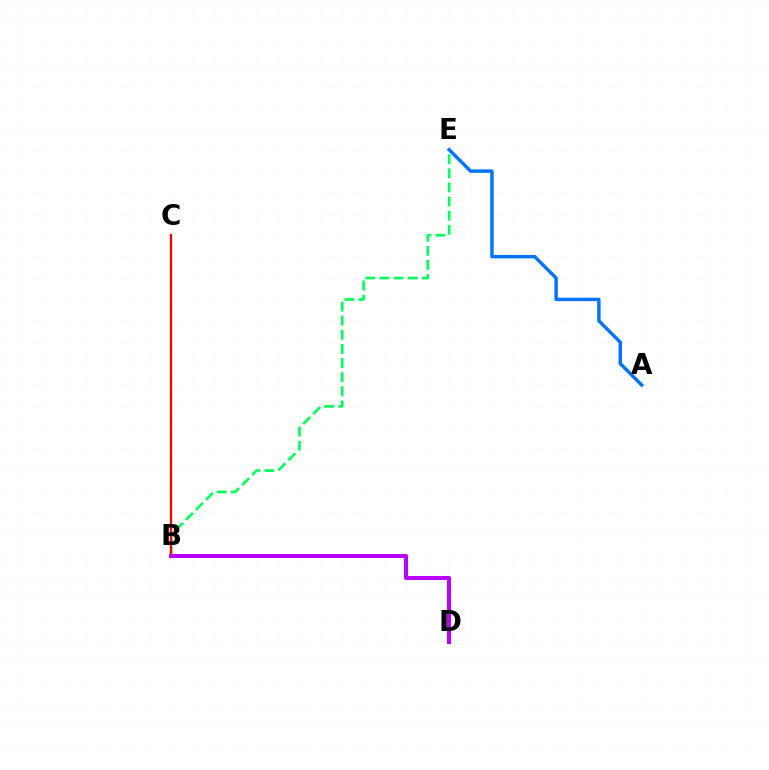{('B', 'E'): [{'color': '#00ff5c', 'line_style': 'dashed', 'thickness': 1.92}], ('A', 'E'): [{'color': '#0074ff', 'line_style': 'solid', 'thickness': 2.47}], ('B', 'C'): [{'color': '#d1ff00', 'line_style': 'dotted', 'thickness': 1.54}, {'color': '#ff0000', 'line_style': 'solid', 'thickness': 1.66}], ('B', 'D'): [{'color': '#b900ff', 'line_style': 'solid', 'thickness': 2.9}]}